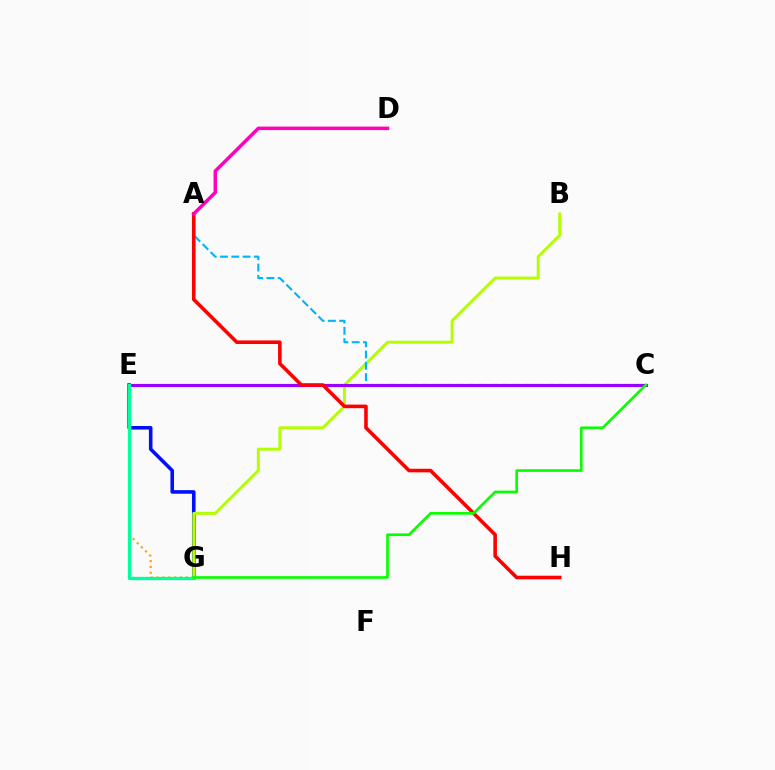{('E', 'G'): [{'color': '#ffa500', 'line_style': 'dotted', 'thickness': 1.58}, {'color': '#0010ff', 'line_style': 'solid', 'thickness': 2.57}, {'color': '#00ff9d', 'line_style': 'solid', 'thickness': 2.36}], ('B', 'G'): [{'color': '#b3ff00', 'line_style': 'solid', 'thickness': 2.14}], ('A', 'C'): [{'color': '#00b5ff', 'line_style': 'dashed', 'thickness': 1.54}], ('C', 'E'): [{'color': '#9b00ff', 'line_style': 'solid', 'thickness': 2.25}], ('A', 'H'): [{'color': '#ff0000', 'line_style': 'solid', 'thickness': 2.58}], ('C', 'G'): [{'color': '#08ff00', 'line_style': 'solid', 'thickness': 1.92}], ('A', 'D'): [{'color': '#ff00bd', 'line_style': 'solid', 'thickness': 2.51}]}